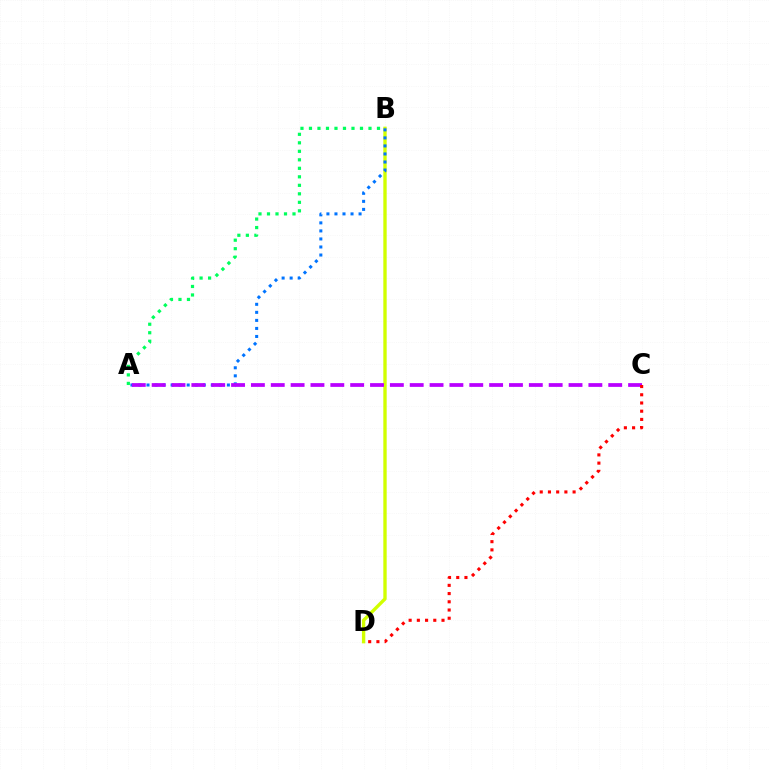{('B', 'D'): [{'color': '#d1ff00', 'line_style': 'solid', 'thickness': 2.42}], ('A', 'B'): [{'color': '#0074ff', 'line_style': 'dotted', 'thickness': 2.18}, {'color': '#00ff5c', 'line_style': 'dotted', 'thickness': 2.31}], ('A', 'C'): [{'color': '#b900ff', 'line_style': 'dashed', 'thickness': 2.7}], ('C', 'D'): [{'color': '#ff0000', 'line_style': 'dotted', 'thickness': 2.23}]}